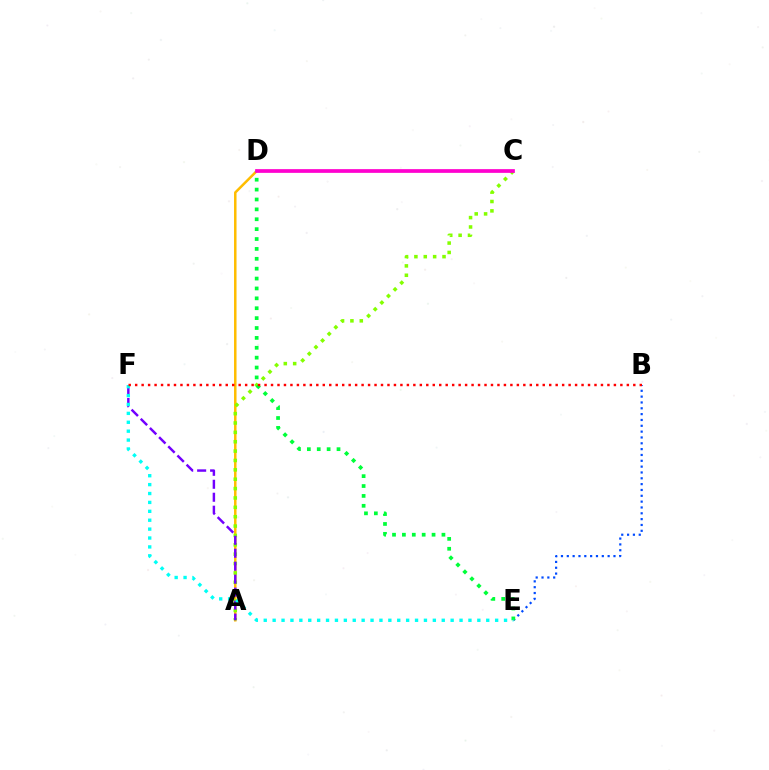{('A', 'D'): [{'color': '#ffbd00', 'line_style': 'solid', 'thickness': 1.8}], ('A', 'C'): [{'color': '#84ff00', 'line_style': 'dotted', 'thickness': 2.55}], ('A', 'F'): [{'color': '#7200ff', 'line_style': 'dashed', 'thickness': 1.76}], ('B', 'E'): [{'color': '#004bff', 'line_style': 'dotted', 'thickness': 1.58}], ('D', 'E'): [{'color': '#00ff39', 'line_style': 'dotted', 'thickness': 2.69}], ('E', 'F'): [{'color': '#00fff6', 'line_style': 'dotted', 'thickness': 2.42}], ('B', 'F'): [{'color': '#ff0000', 'line_style': 'dotted', 'thickness': 1.76}], ('C', 'D'): [{'color': '#ff00cf', 'line_style': 'solid', 'thickness': 2.68}]}